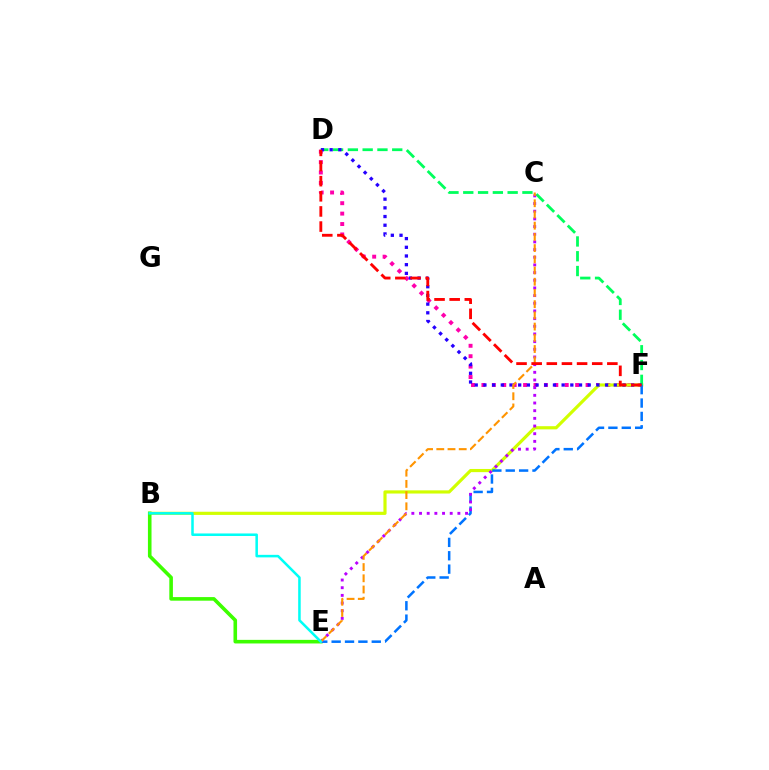{('D', 'F'): [{'color': '#ff00ac', 'line_style': 'dotted', 'thickness': 2.83}, {'color': '#00ff5c', 'line_style': 'dashed', 'thickness': 2.01}, {'color': '#2500ff', 'line_style': 'dotted', 'thickness': 2.36}, {'color': '#ff0000', 'line_style': 'dashed', 'thickness': 2.06}], ('B', 'F'): [{'color': '#d1ff00', 'line_style': 'solid', 'thickness': 2.28}], ('B', 'E'): [{'color': '#3dff00', 'line_style': 'solid', 'thickness': 2.59}, {'color': '#00fff6', 'line_style': 'solid', 'thickness': 1.82}], ('E', 'F'): [{'color': '#0074ff', 'line_style': 'dashed', 'thickness': 1.82}], ('C', 'E'): [{'color': '#b900ff', 'line_style': 'dotted', 'thickness': 2.08}, {'color': '#ff9400', 'line_style': 'dashed', 'thickness': 1.52}]}